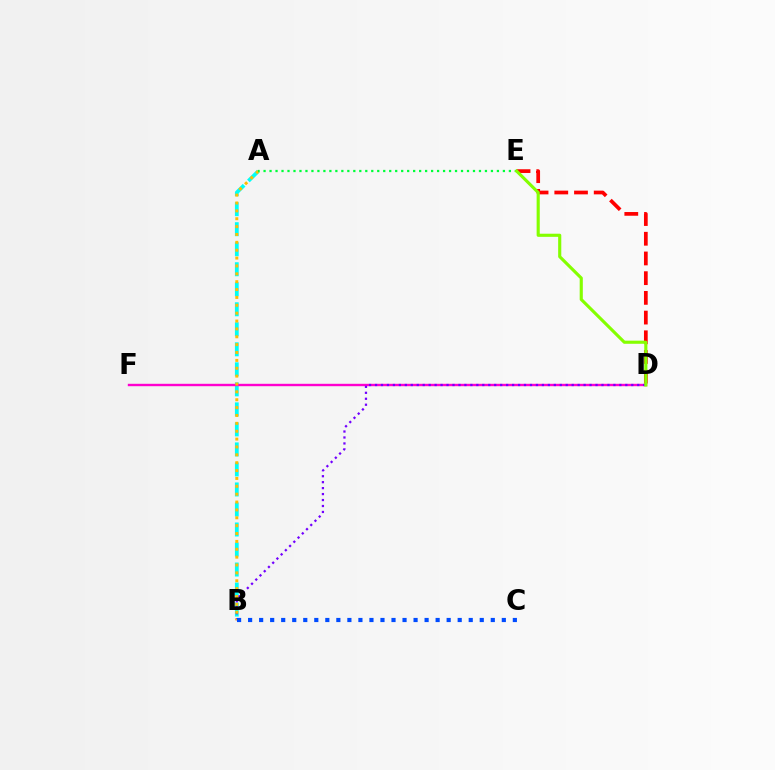{('A', 'B'): [{'color': '#00fff6', 'line_style': 'dashed', 'thickness': 2.72}, {'color': '#ffbd00', 'line_style': 'dotted', 'thickness': 2.14}], ('D', 'F'): [{'color': '#ff00cf', 'line_style': 'solid', 'thickness': 1.73}], ('B', 'D'): [{'color': '#7200ff', 'line_style': 'dotted', 'thickness': 1.62}], ('D', 'E'): [{'color': '#ff0000', 'line_style': 'dashed', 'thickness': 2.68}, {'color': '#84ff00', 'line_style': 'solid', 'thickness': 2.25}], ('B', 'C'): [{'color': '#004bff', 'line_style': 'dotted', 'thickness': 3.0}], ('A', 'E'): [{'color': '#00ff39', 'line_style': 'dotted', 'thickness': 1.63}]}